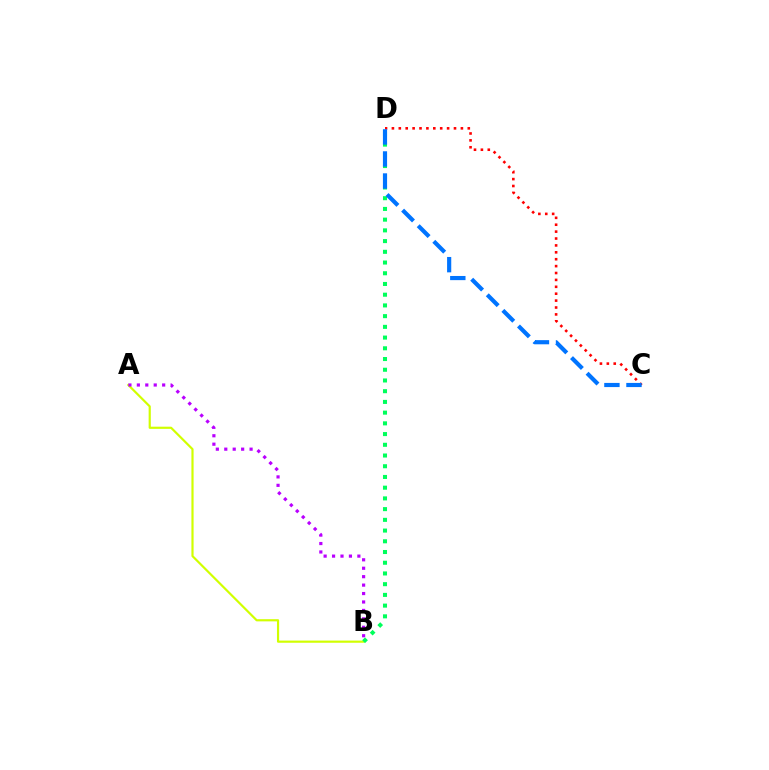{('A', 'B'): [{'color': '#d1ff00', 'line_style': 'solid', 'thickness': 1.57}, {'color': '#b900ff', 'line_style': 'dotted', 'thickness': 2.29}], ('B', 'D'): [{'color': '#00ff5c', 'line_style': 'dotted', 'thickness': 2.91}], ('C', 'D'): [{'color': '#ff0000', 'line_style': 'dotted', 'thickness': 1.87}, {'color': '#0074ff', 'line_style': 'dashed', 'thickness': 2.99}]}